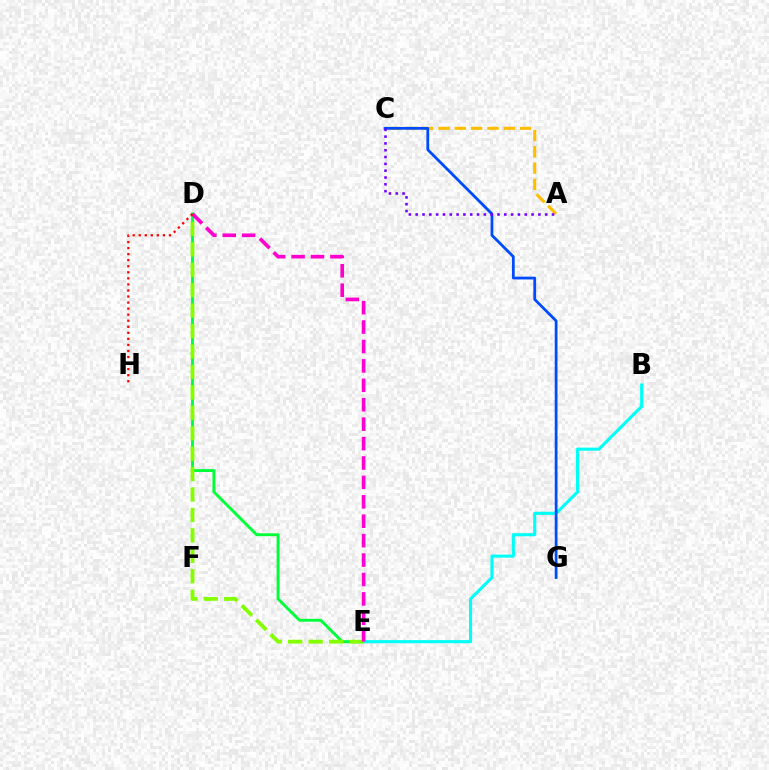{('D', 'E'): [{'color': '#00ff39', 'line_style': 'solid', 'thickness': 2.09}, {'color': '#84ff00', 'line_style': 'dashed', 'thickness': 2.78}, {'color': '#ff00cf', 'line_style': 'dashed', 'thickness': 2.64}], ('A', 'C'): [{'color': '#ffbd00', 'line_style': 'dashed', 'thickness': 2.22}, {'color': '#7200ff', 'line_style': 'dotted', 'thickness': 1.85}], ('B', 'E'): [{'color': '#00fff6', 'line_style': 'solid', 'thickness': 2.23}], ('C', 'G'): [{'color': '#004bff', 'line_style': 'solid', 'thickness': 1.99}], ('D', 'H'): [{'color': '#ff0000', 'line_style': 'dotted', 'thickness': 1.64}]}